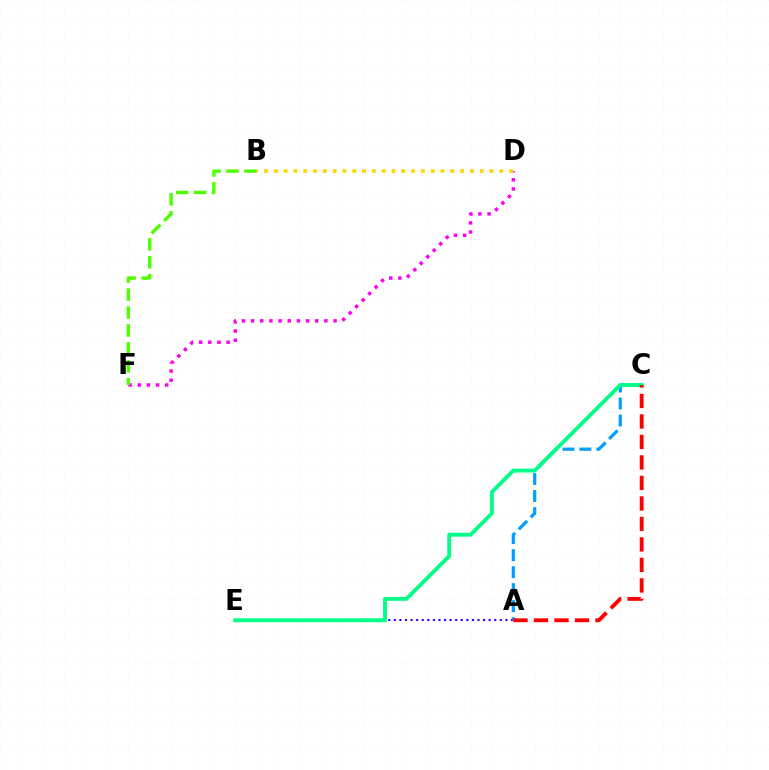{('D', 'F'): [{'color': '#ff00ed', 'line_style': 'dotted', 'thickness': 2.49}], ('A', 'E'): [{'color': '#3700ff', 'line_style': 'dotted', 'thickness': 1.51}], ('A', 'C'): [{'color': '#009eff', 'line_style': 'dashed', 'thickness': 2.31}, {'color': '#ff0000', 'line_style': 'dashed', 'thickness': 2.78}], ('B', 'D'): [{'color': '#ffd500', 'line_style': 'dotted', 'thickness': 2.66}], ('C', 'E'): [{'color': '#00ff86', 'line_style': 'solid', 'thickness': 2.78}], ('B', 'F'): [{'color': '#4fff00', 'line_style': 'dashed', 'thickness': 2.44}]}